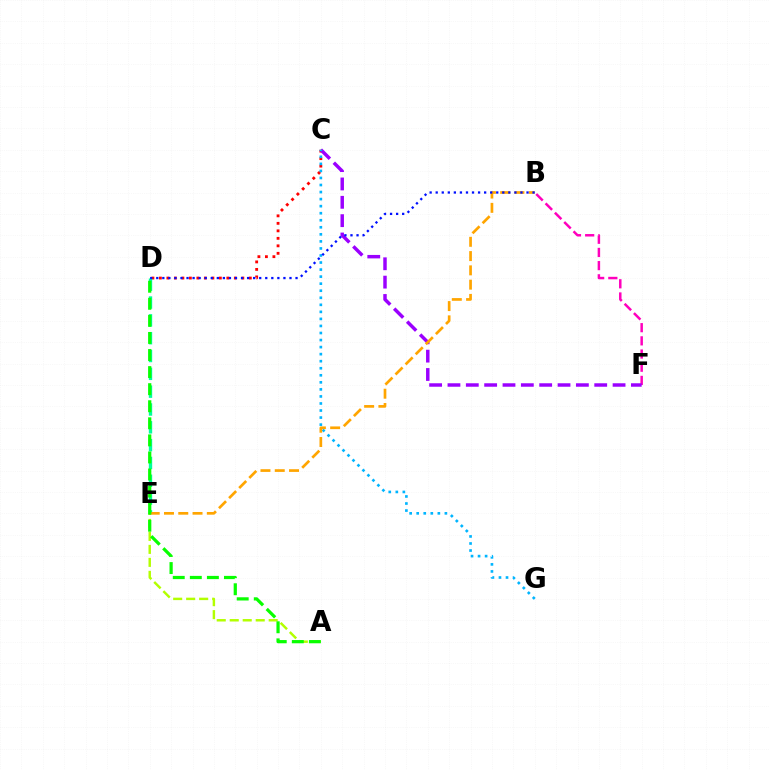{('B', 'F'): [{'color': '#ff00bd', 'line_style': 'dashed', 'thickness': 1.79}], ('C', 'D'): [{'color': '#ff0000', 'line_style': 'dotted', 'thickness': 2.04}], ('A', 'E'): [{'color': '#b3ff00', 'line_style': 'dashed', 'thickness': 1.76}], ('C', 'F'): [{'color': '#9b00ff', 'line_style': 'dashed', 'thickness': 2.49}], ('C', 'G'): [{'color': '#00b5ff', 'line_style': 'dotted', 'thickness': 1.91}], ('D', 'E'): [{'color': '#00ff9d', 'line_style': 'dashed', 'thickness': 2.42}], ('B', 'E'): [{'color': '#ffa500', 'line_style': 'dashed', 'thickness': 1.94}], ('B', 'D'): [{'color': '#0010ff', 'line_style': 'dotted', 'thickness': 1.65}], ('A', 'D'): [{'color': '#08ff00', 'line_style': 'dashed', 'thickness': 2.32}]}